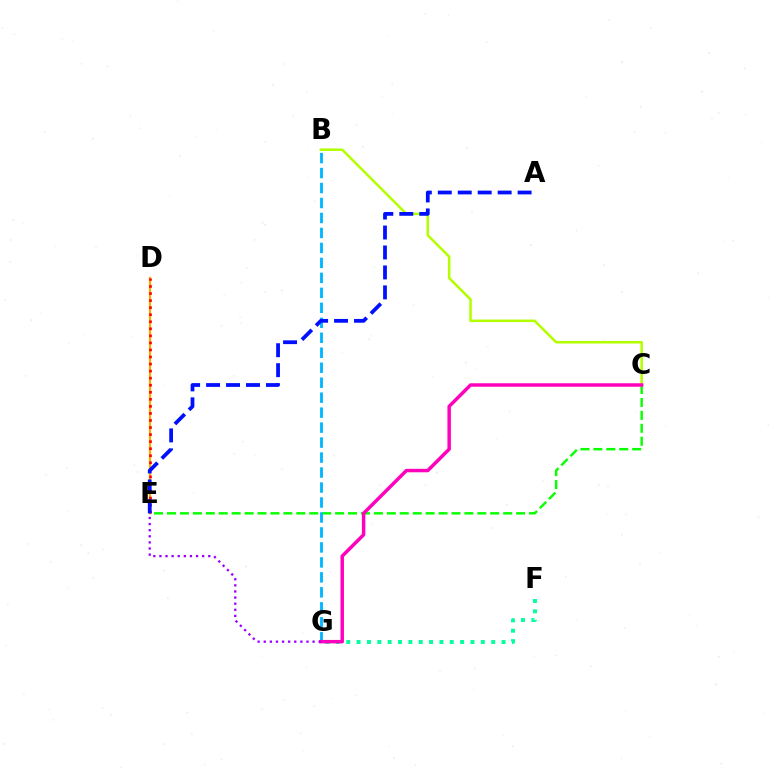{('C', 'E'): [{'color': '#08ff00', 'line_style': 'dashed', 'thickness': 1.76}], ('B', 'G'): [{'color': '#00b5ff', 'line_style': 'dashed', 'thickness': 2.03}], ('B', 'C'): [{'color': '#b3ff00', 'line_style': 'solid', 'thickness': 1.83}], ('F', 'G'): [{'color': '#00ff9d', 'line_style': 'dotted', 'thickness': 2.81}], ('D', 'E'): [{'color': '#ffa500', 'line_style': 'solid', 'thickness': 1.6}, {'color': '#ff0000', 'line_style': 'dotted', 'thickness': 1.92}], ('C', 'G'): [{'color': '#ff00bd', 'line_style': 'solid', 'thickness': 2.49}], ('E', 'G'): [{'color': '#9b00ff', 'line_style': 'dotted', 'thickness': 1.66}], ('A', 'E'): [{'color': '#0010ff', 'line_style': 'dashed', 'thickness': 2.71}]}